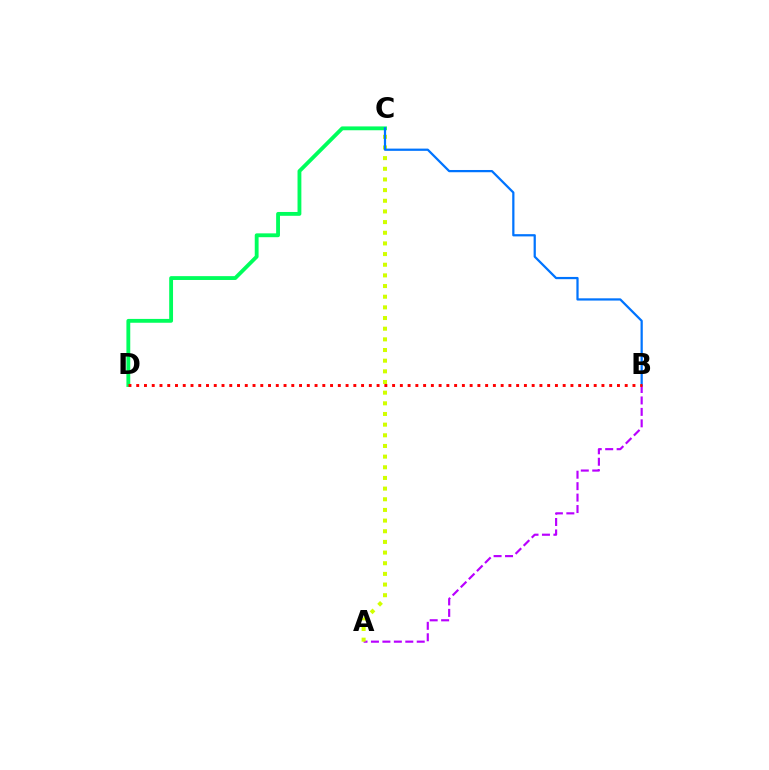{('A', 'B'): [{'color': '#b900ff', 'line_style': 'dashed', 'thickness': 1.55}], ('C', 'D'): [{'color': '#00ff5c', 'line_style': 'solid', 'thickness': 2.77}], ('A', 'C'): [{'color': '#d1ff00', 'line_style': 'dotted', 'thickness': 2.9}], ('B', 'C'): [{'color': '#0074ff', 'line_style': 'solid', 'thickness': 1.61}], ('B', 'D'): [{'color': '#ff0000', 'line_style': 'dotted', 'thickness': 2.11}]}